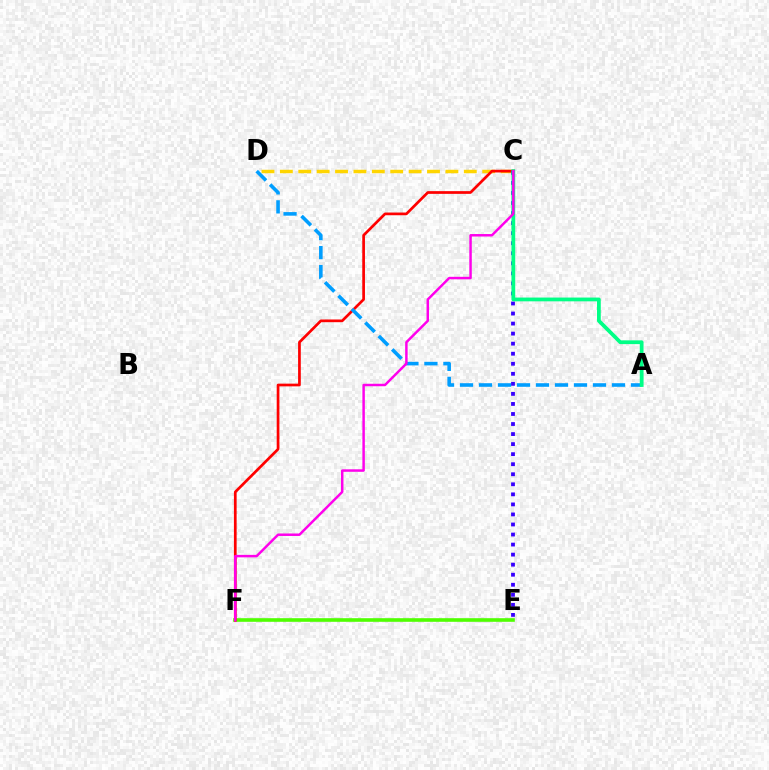{('C', 'D'): [{'color': '#ffd500', 'line_style': 'dashed', 'thickness': 2.5}], ('E', 'F'): [{'color': '#4fff00', 'line_style': 'solid', 'thickness': 2.6}], ('C', 'F'): [{'color': '#ff0000', 'line_style': 'solid', 'thickness': 1.95}, {'color': '#ff00ed', 'line_style': 'solid', 'thickness': 1.78}], ('A', 'D'): [{'color': '#009eff', 'line_style': 'dashed', 'thickness': 2.58}], ('C', 'E'): [{'color': '#3700ff', 'line_style': 'dotted', 'thickness': 2.73}], ('A', 'C'): [{'color': '#00ff86', 'line_style': 'solid', 'thickness': 2.71}]}